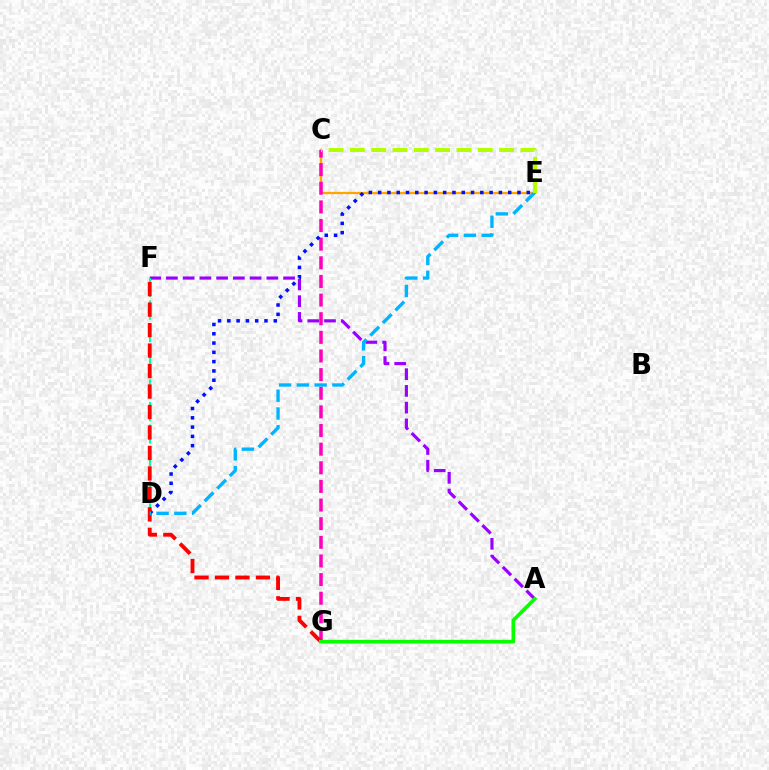{('C', 'E'): [{'color': '#ffa500', 'line_style': 'solid', 'thickness': 1.64}, {'color': '#b3ff00', 'line_style': 'dashed', 'thickness': 2.9}], ('A', 'F'): [{'color': '#9b00ff', 'line_style': 'dashed', 'thickness': 2.27}], ('D', 'F'): [{'color': '#00ff9d', 'line_style': 'dashed', 'thickness': 1.53}], ('C', 'G'): [{'color': '#ff00bd', 'line_style': 'dashed', 'thickness': 2.53}], ('D', 'E'): [{'color': '#0010ff', 'line_style': 'dotted', 'thickness': 2.52}, {'color': '#00b5ff', 'line_style': 'dashed', 'thickness': 2.41}], ('F', 'G'): [{'color': '#ff0000', 'line_style': 'dashed', 'thickness': 2.78}], ('A', 'G'): [{'color': '#08ff00', 'line_style': 'solid', 'thickness': 2.63}]}